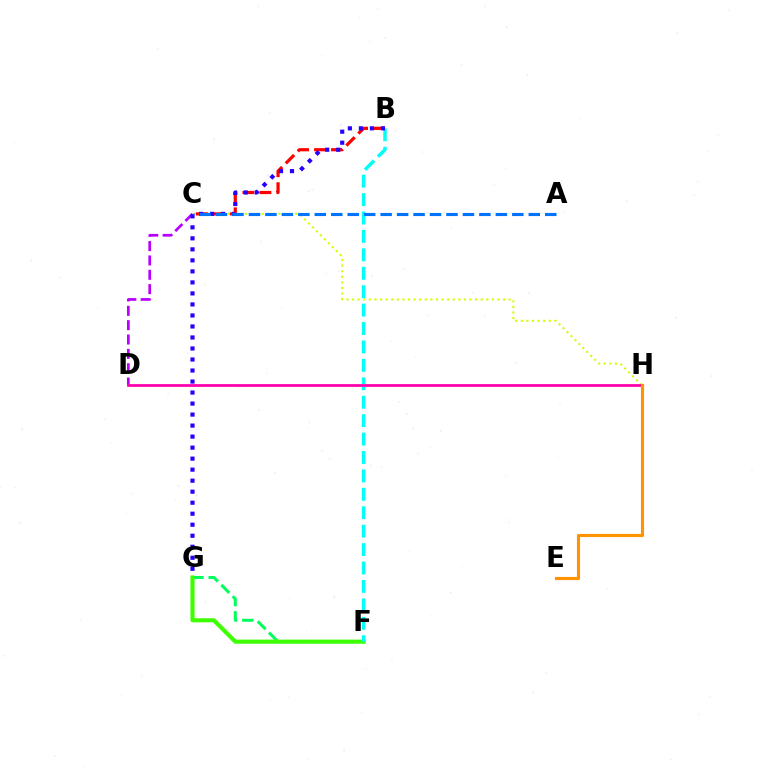{('F', 'G'): [{'color': '#00ff5c', 'line_style': 'dashed', 'thickness': 2.17}, {'color': '#3dff00', 'line_style': 'solid', 'thickness': 2.95}], ('C', 'D'): [{'color': '#b900ff', 'line_style': 'dashed', 'thickness': 1.95}], ('C', 'H'): [{'color': '#d1ff00', 'line_style': 'dotted', 'thickness': 1.52}], ('B', 'C'): [{'color': '#ff0000', 'line_style': 'dashed', 'thickness': 2.31}], ('B', 'F'): [{'color': '#00fff6', 'line_style': 'dashed', 'thickness': 2.5}], ('D', 'H'): [{'color': '#ff00ac', 'line_style': 'solid', 'thickness': 1.98}], ('B', 'G'): [{'color': '#2500ff', 'line_style': 'dotted', 'thickness': 2.99}], ('A', 'C'): [{'color': '#0074ff', 'line_style': 'dashed', 'thickness': 2.24}], ('E', 'H'): [{'color': '#ff9400', 'line_style': 'solid', 'thickness': 2.26}]}